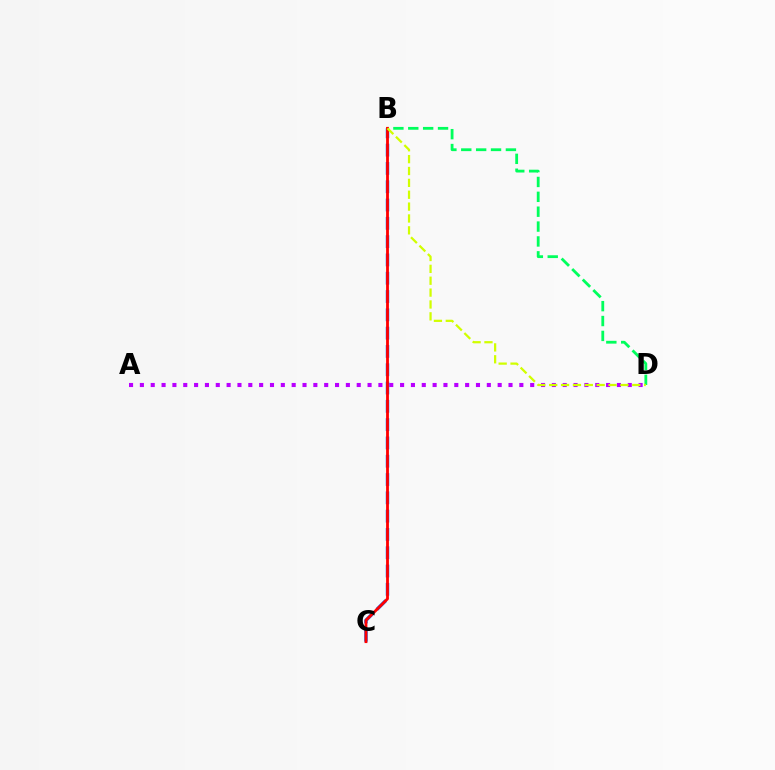{('B', 'D'): [{'color': '#00ff5c', 'line_style': 'dashed', 'thickness': 2.02}, {'color': '#d1ff00', 'line_style': 'dashed', 'thickness': 1.61}], ('A', 'D'): [{'color': '#b900ff', 'line_style': 'dotted', 'thickness': 2.95}], ('B', 'C'): [{'color': '#0074ff', 'line_style': 'dashed', 'thickness': 2.49}, {'color': '#ff0000', 'line_style': 'solid', 'thickness': 2.02}]}